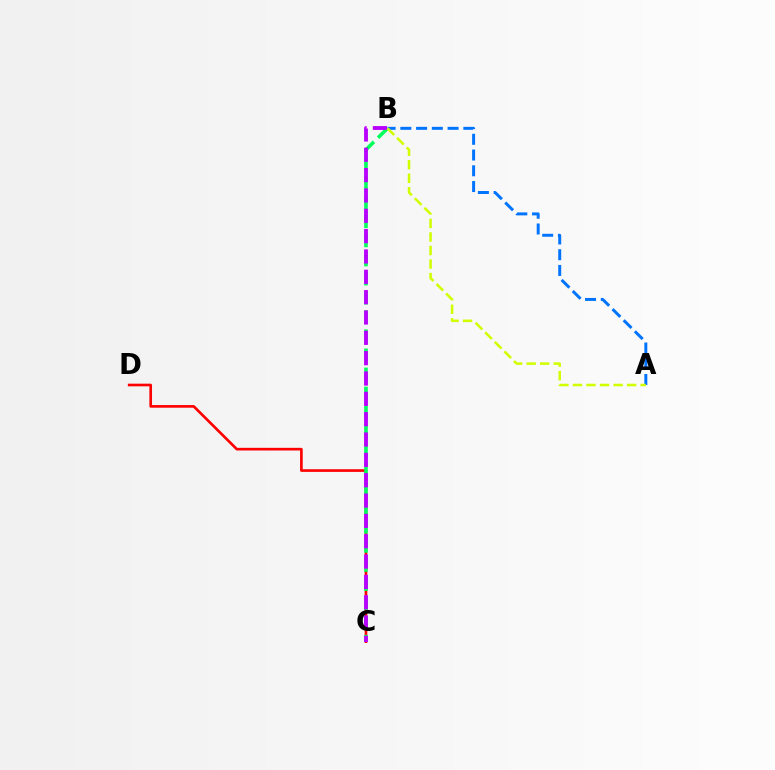{('C', 'D'): [{'color': '#ff0000', 'line_style': 'solid', 'thickness': 1.91}], ('B', 'C'): [{'color': '#00ff5c', 'line_style': 'dashed', 'thickness': 2.59}, {'color': '#b900ff', 'line_style': 'dashed', 'thickness': 2.76}], ('A', 'B'): [{'color': '#0074ff', 'line_style': 'dashed', 'thickness': 2.14}, {'color': '#d1ff00', 'line_style': 'dashed', 'thickness': 1.84}]}